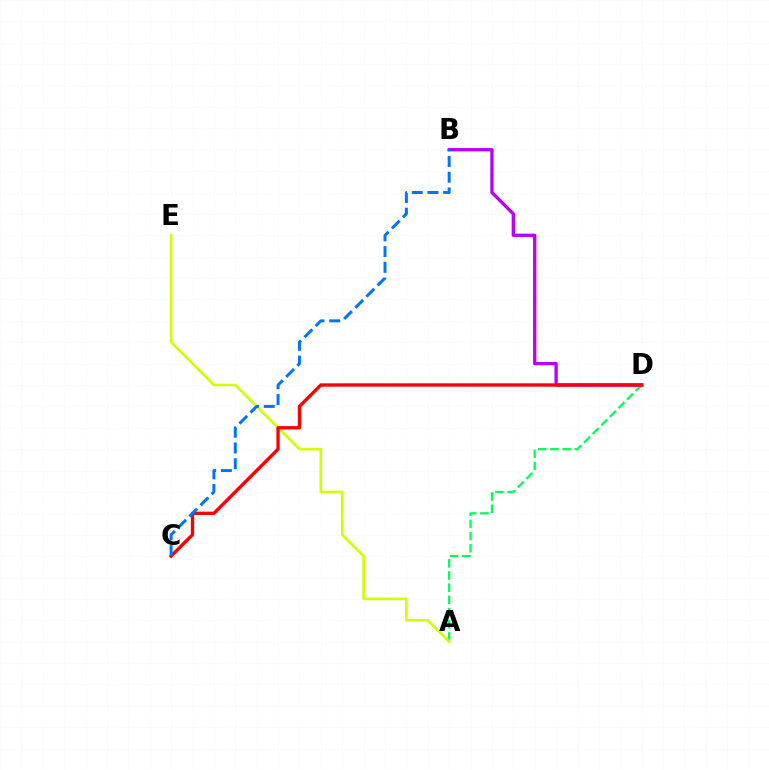{('A', 'D'): [{'color': '#00ff5c', 'line_style': 'dashed', 'thickness': 1.65}], ('A', 'E'): [{'color': '#d1ff00', 'line_style': 'solid', 'thickness': 1.9}], ('B', 'D'): [{'color': '#b900ff', 'line_style': 'solid', 'thickness': 2.39}], ('C', 'D'): [{'color': '#ff0000', 'line_style': 'solid', 'thickness': 2.41}], ('B', 'C'): [{'color': '#0074ff', 'line_style': 'dashed', 'thickness': 2.14}]}